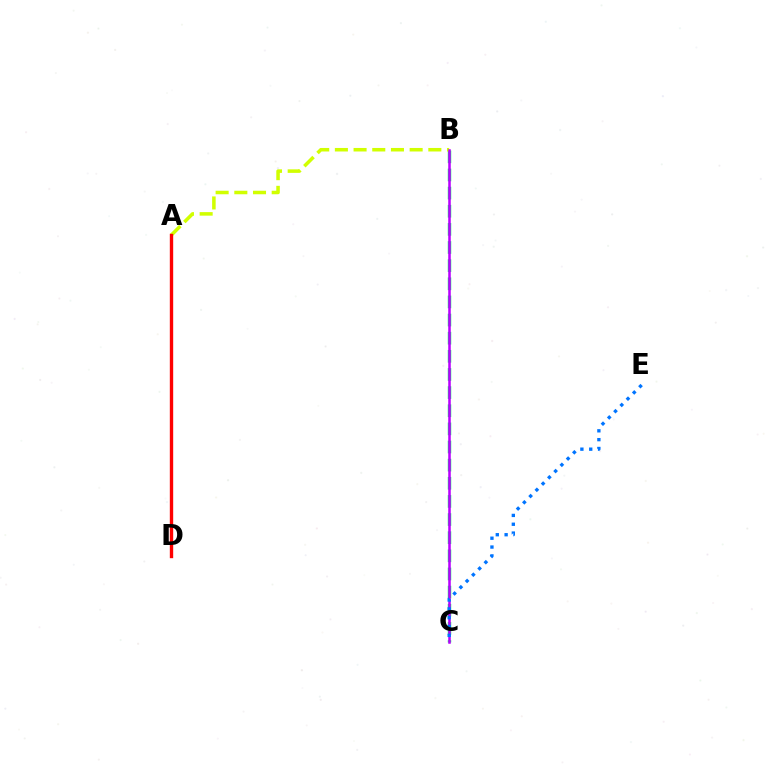{('B', 'C'): [{'color': '#00ff5c', 'line_style': 'dashed', 'thickness': 2.46}, {'color': '#b900ff', 'line_style': 'solid', 'thickness': 1.82}], ('A', 'B'): [{'color': '#d1ff00', 'line_style': 'dashed', 'thickness': 2.54}], ('C', 'E'): [{'color': '#0074ff', 'line_style': 'dotted', 'thickness': 2.4}], ('A', 'D'): [{'color': '#ff0000', 'line_style': 'solid', 'thickness': 2.42}]}